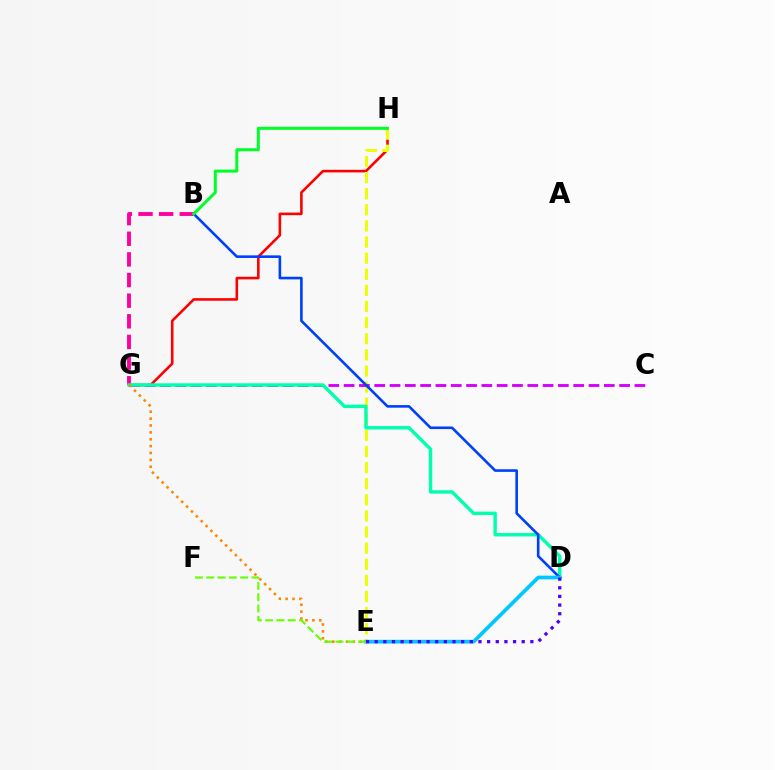{('G', 'H'): [{'color': '#ff0000', 'line_style': 'solid', 'thickness': 1.87}], ('E', 'H'): [{'color': '#eeff00', 'line_style': 'dashed', 'thickness': 2.19}], ('B', 'G'): [{'color': '#ff00a0', 'line_style': 'dashed', 'thickness': 2.8}], ('C', 'G'): [{'color': '#d600ff', 'line_style': 'dashed', 'thickness': 2.08}], ('D', 'G'): [{'color': '#00ffaf', 'line_style': 'solid', 'thickness': 2.45}], ('E', 'G'): [{'color': '#ff8800', 'line_style': 'dotted', 'thickness': 1.87}], ('B', 'D'): [{'color': '#003fff', 'line_style': 'solid', 'thickness': 1.88}], ('D', 'E'): [{'color': '#00c7ff', 'line_style': 'solid', 'thickness': 2.67}, {'color': '#4f00ff', 'line_style': 'dotted', 'thickness': 2.35}], ('E', 'F'): [{'color': '#66ff00', 'line_style': 'dashed', 'thickness': 1.54}], ('B', 'H'): [{'color': '#00ff27', 'line_style': 'solid', 'thickness': 2.15}]}